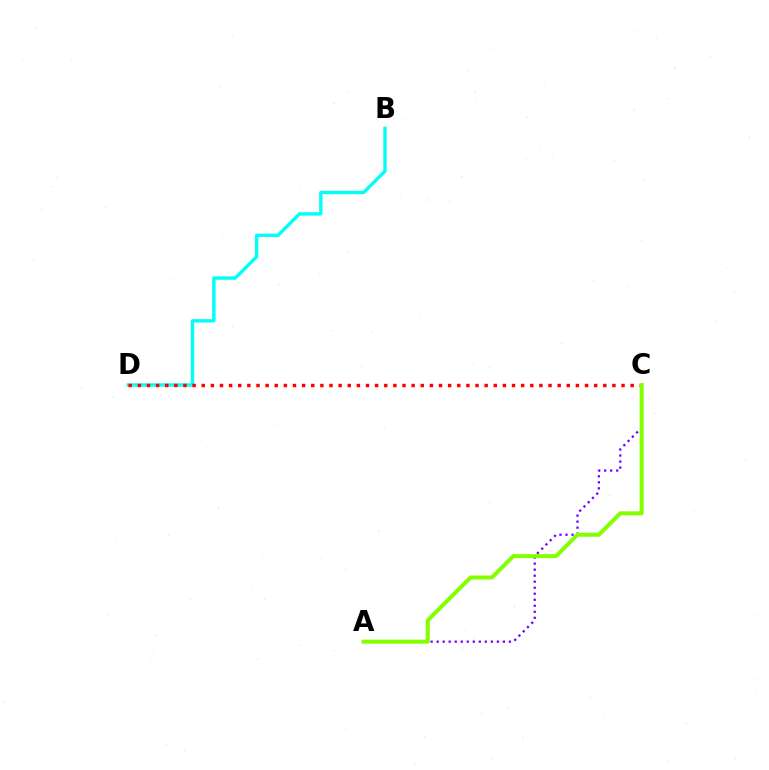{('A', 'C'): [{'color': '#7200ff', 'line_style': 'dotted', 'thickness': 1.64}, {'color': '#84ff00', 'line_style': 'solid', 'thickness': 2.9}], ('B', 'D'): [{'color': '#00fff6', 'line_style': 'solid', 'thickness': 2.43}], ('C', 'D'): [{'color': '#ff0000', 'line_style': 'dotted', 'thickness': 2.48}]}